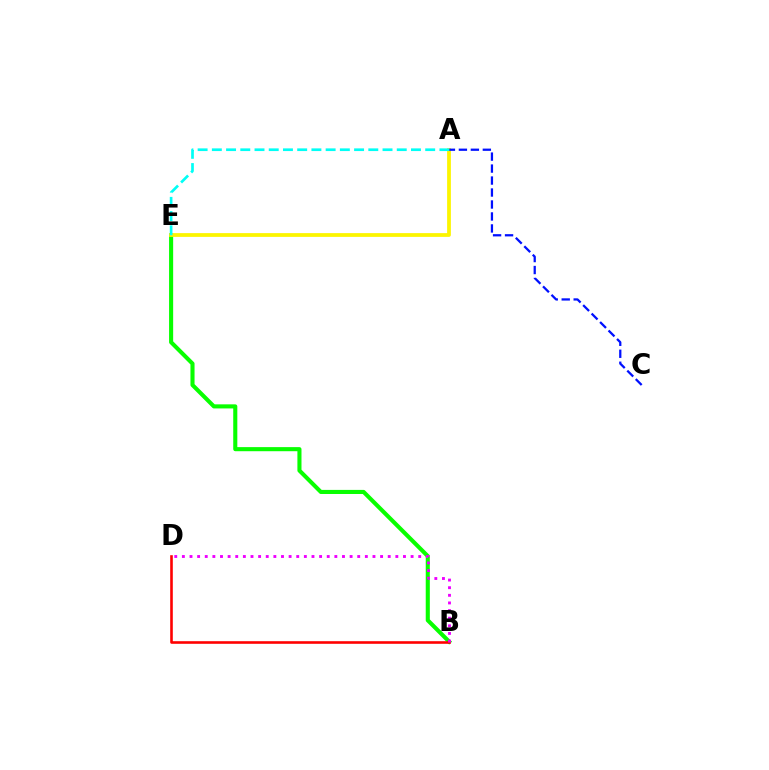{('B', 'E'): [{'color': '#08ff00', 'line_style': 'solid', 'thickness': 2.94}], ('B', 'D'): [{'color': '#ff0000', 'line_style': 'solid', 'thickness': 1.87}, {'color': '#ee00ff', 'line_style': 'dotted', 'thickness': 2.07}], ('A', 'E'): [{'color': '#fcf500', 'line_style': 'solid', 'thickness': 2.71}, {'color': '#00fff6', 'line_style': 'dashed', 'thickness': 1.93}], ('A', 'C'): [{'color': '#0010ff', 'line_style': 'dashed', 'thickness': 1.63}]}